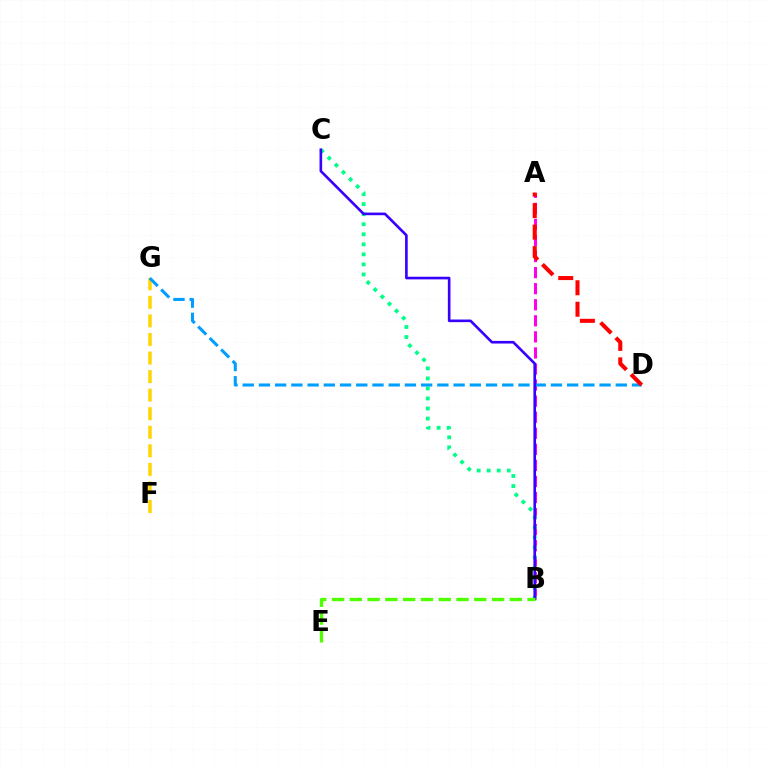{('A', 'B'): [{'color': '#ff00ed', 'line_style': 'dashed', 'thickness': 2.18}], ('B', 'C'): [{'color': '#00ff86', 'line_style': 'dotted', 'thickness': 2.73}, {'color': '#3700ff', 'line_style': 'solid', 'thickness': 1.89}], ('F', 'G'): [{'color': '#ffd500', 'line_style': 'dashed', 'thickness': 2.52}], ('D', 'G'): [{'color': '#009eff', 'line_style': 'dashed', 'thickness': 2.2}], ('A', 'D'): [{'color': '#ff0000', 'line_style': 'dashed', 'thickness': 2.92}], ('B', 'E'): [{'color': '#4fff00', 'line_style': 'dashed', 'thickness': 2.42}]}